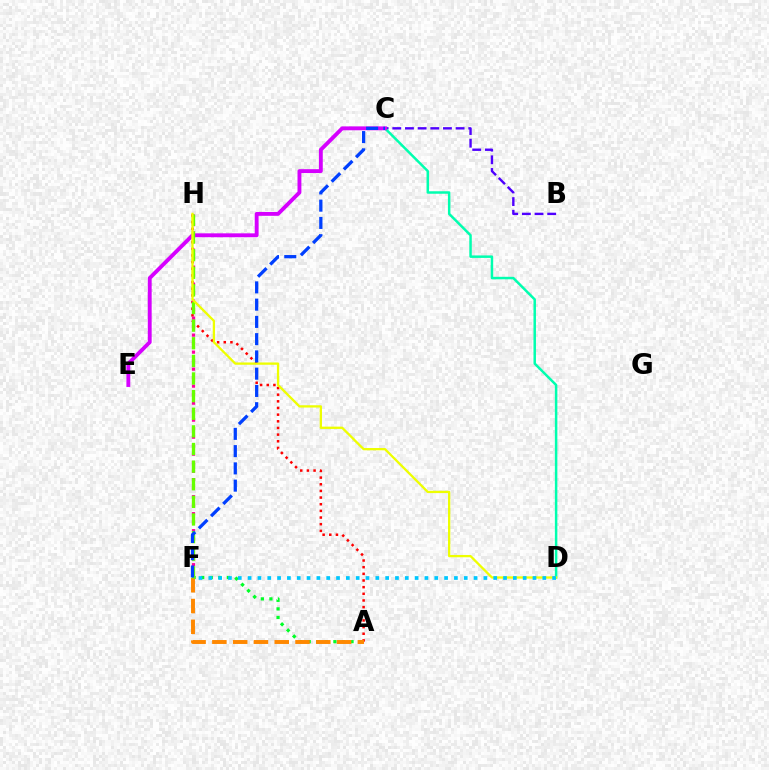{('B', 'C'): [{'color': '#4f00ff', 'line_style': 'dashed', 'thickness': 1.72}], ('C', 'D'): [{'color': '#00ffaf', 'line_style': 'solid', 'thickness': 1.79}], ('A', 'H'): [{'color': '#ff0000', 'line_style': 'dotted', 'thickness': 1.81}], ('C', 'E'): [{'color': '#d600ff', 'line_style': 'solid', 'thickness': 2.79}], ('A', 'F'): [{'color': '#00ff27', 'line_style': 'dotted', 'thickness': 2.33}, {'color': '#ff8800', 'line_style': 'dashed', 'thickness': 2.82}], ('F', 'H'): [{'color': '#ff00a0', 'line_style': 'dotted', 'thickness': 2.31}, {'color': '#66ff00', 'line_style': 'dashed', 'thickness': 2.39}], ('D', 'H'): [{'color': '#eeff00', 'line_style': 'solid', 'thickness': 1.65}], ('D', 'F'): [{'color': '#00c7ff', 'line_style': 'dotted', 'thickness': 2.67}], ('C', 'F'): [{'color': '#003fff', 'line_style': 'dashed', 'thickness': 2.34}]}